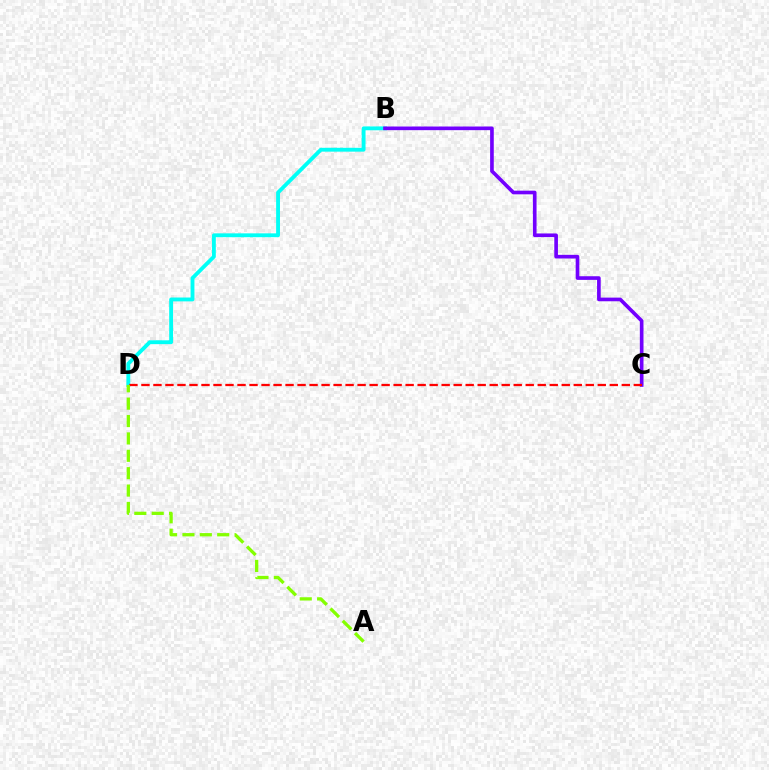{('B', 'D'): [{'color': '#00fff6', 'line_style': 'solid', 'thickness': 2.77}], ('B', 'C'): [{'color': '#7200ff', 'line_style': 'solid', 'thickness': 2.63}], ('C', 'D'): [{'color': '#ff0000', 'line_style': 'dashed', 'thickness': 1.63}], ('A', 'D'): [{'color': '#84ff00', 'line_style': 'dashed', 'thickness': 2.36}]}